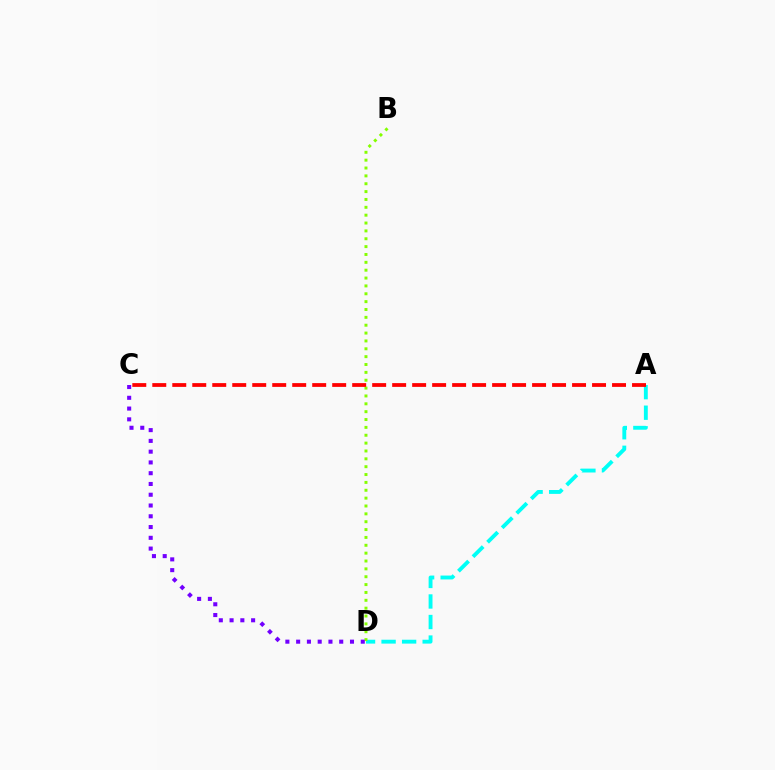{('A', 'D'): [{'color': '#00fff6', 'line_style': 'dashed', 'thickness': 2.79}], ('B', 'D'): [{'color': '#84ff00', 'line_style': 'dotted', 'thickness': 2.14}], ('C', 'D'): [{'color': '#7200ff', 'line_style': 'dotted', 'thickness': 2.93}], ('A', 'C'): [{'color': '#ff0000', 'line_style': 'dashed', 'thickness': 2.72}]}